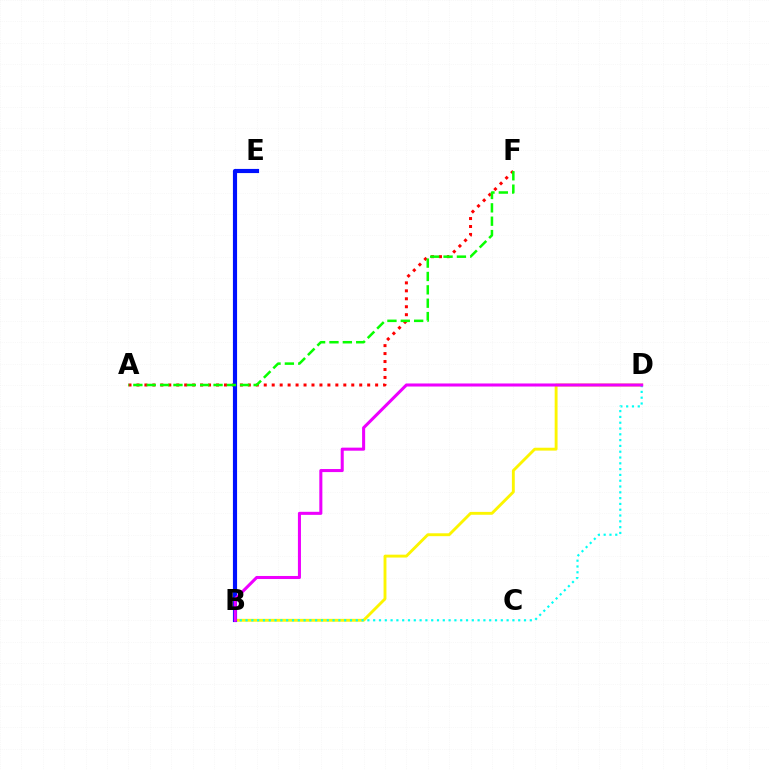{('A', 'F'): [{'color': '#ff0000', 'line_style': 'dotted', 'thickness': 2.16}, {'color': '#08ff00', 'line_style': 'dashed', 'thickness': 1.82}], ('B', 'D'): [{'color': '#fcf500', 'line_style': 'solid', 'thickness': 2.07}, {'color': '#00fff6', 'line_style': 'dotted', 'thickness': 1.58}, {'color': '#ee00ff', 'line_style': 'solid', 'thickness': 2.2}], ('B', 'E'): [{'color': '#0010ff', 'line_style': 'solid', 'thickness': 2.99}]}